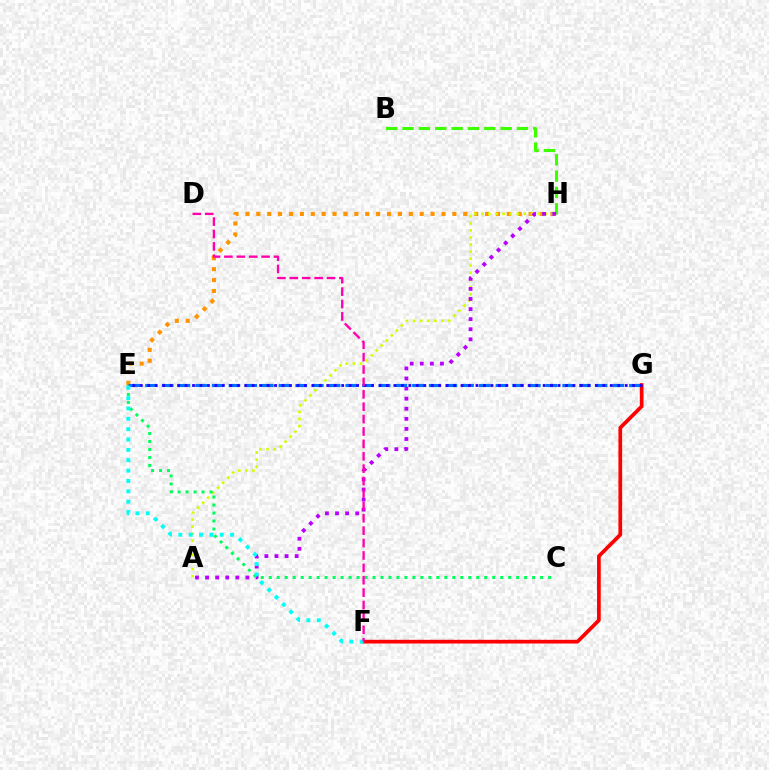{('F', 'G'): [{'color': '#ff0000', 'line_style': 'solid', 'thickness': 2.67}], ('B', 'H'): [{'color': '#3dff00', 'line_style': 'dashed', 'thickness': 2.22}], ('E', 'H'): [{'color': '#ff9400', 'line_style': 'dotted', 'thickness': 2.96}], ('A', 'H'): [{'color': '#d1ff00', 'line_style': 'dotted', 'thickness': 1.92}, {'color': '#b900ff', 'line_style': 'dotted', 'thickness': 2.74}], ('C', 'E'): [{'color': '#00ff5c', 'line_style': 'dotted', 'thickness': 2.17}], ('E', 'G'): [{'color': '#0074ff', 'line_style': 'dashed', 'thickness': 2.27}, {'color': '#2500ff', 'line_style': 'dotted', 'thickness': 2.03}], ('E', 'F'): [{'color': '#00fff6', 'line_style': 'dotted', 'thickness': 2.81}], ('D', 'F'): [{'color': '#ff00ac', 'line_style': 'dashed', 'thickness': 1.68}]}